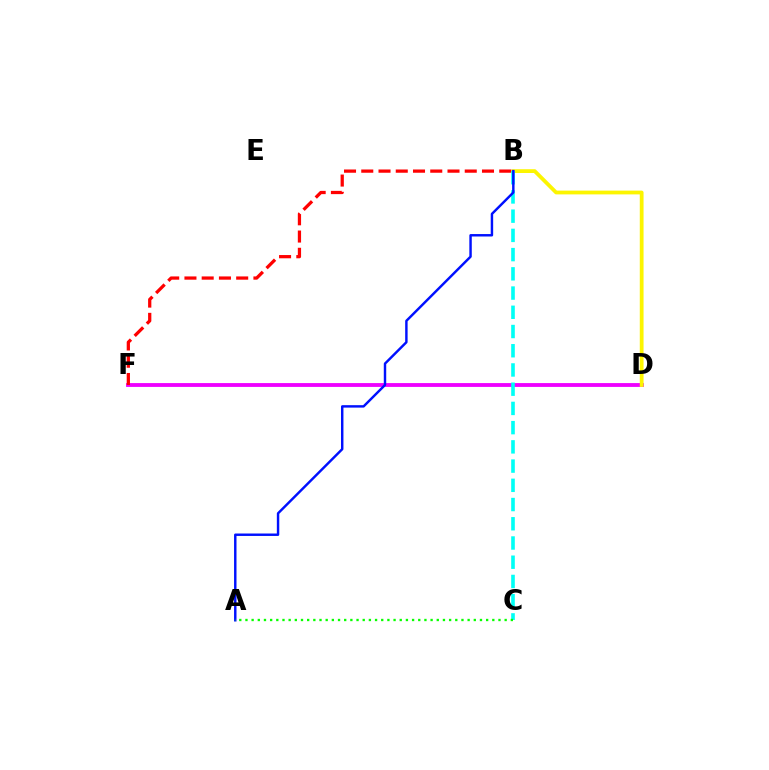{('D', 'F'): [{'color': '#ee00ff', 'line_style': 'solid', 'thickness': 2.76}], ('B', 'D'): [{'color': '#fcf500', 'line_style': 'solid', 'thickness': 2.72}], ('B', 'F'): [{'color': '#ff0000', 'line_style': 'dashed', 'thickness': 2.34}], ('B', 'C'): [{'color': '#00fff6', 'line_style': 'dashed', 'thickness': 2.61}], ('A', 'B'): [{'color': '#0010ff', 'line_style': 'solid', 'thickness': 1.76}], ('A', 'C'): [{'color': '#08ff00', 'line_style': 'dotted', 'thickness': 1.68}]}